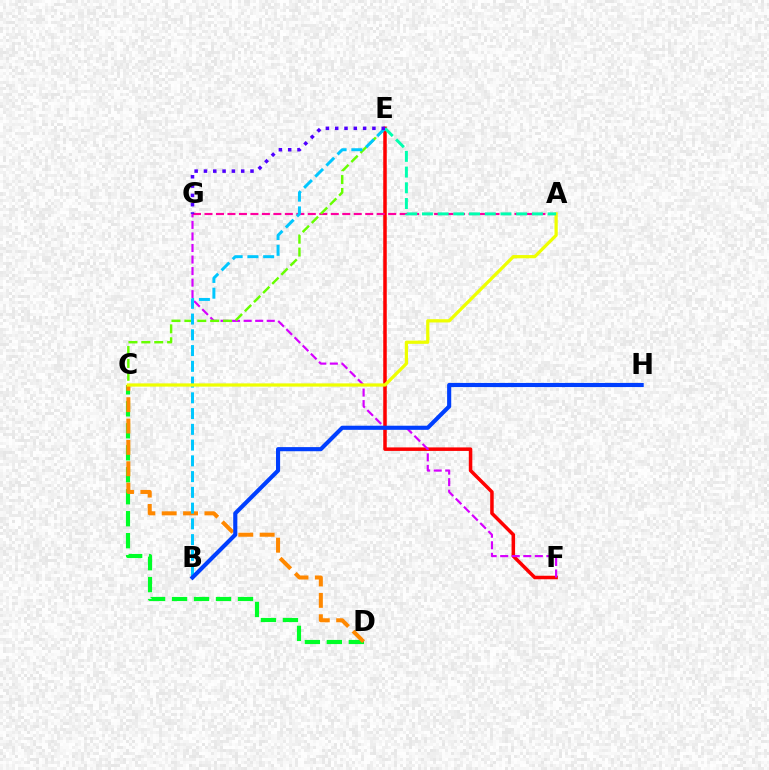{('E', 'F'): [{'color': '#ff0000', 'line_style': 'solid', 'thickness': 2.53}], ('C', 'D'): [{'color': '#00ff27', 'line_style': 'dashed', 'thickness': 2.99}, {'color': '#ff8800', 'line_style': 'dashed', 'thickness': 2.9}], ('F', 'G'): [{'color': '#d600ff', 'line_style': 'dashed', 'thickness': 1.57}], ('A', 'G'): [{'color': '#ff00a0', 'line_style': 'dashed', 'thickness': 1.56}], ('C', 'E'): [{'color': '#66ff00', 'line_style': 'dashed', 'thickness': 1.75}], ('B', 'E'): [{'color': '#00c7ff', 'line_style': 'dashed', 'thickness': 2.14}], ('A', 'C'): [{'color': '#eeff00', 'line_style': 'solid', 'thickness': 2.33}], ('A', 'E'): [{'color': '#00ffaf', 'line_style': 'dashed', 'thickness': 2.13}], ('B', 'H'): [{'color': '#003fff', 'line_style': 'solid', 'thickness': 2.96}], ('E', 'G'): [{'color': '#4f00ff', 'line_style': 'dotted', 'thickness': 2.53}]}